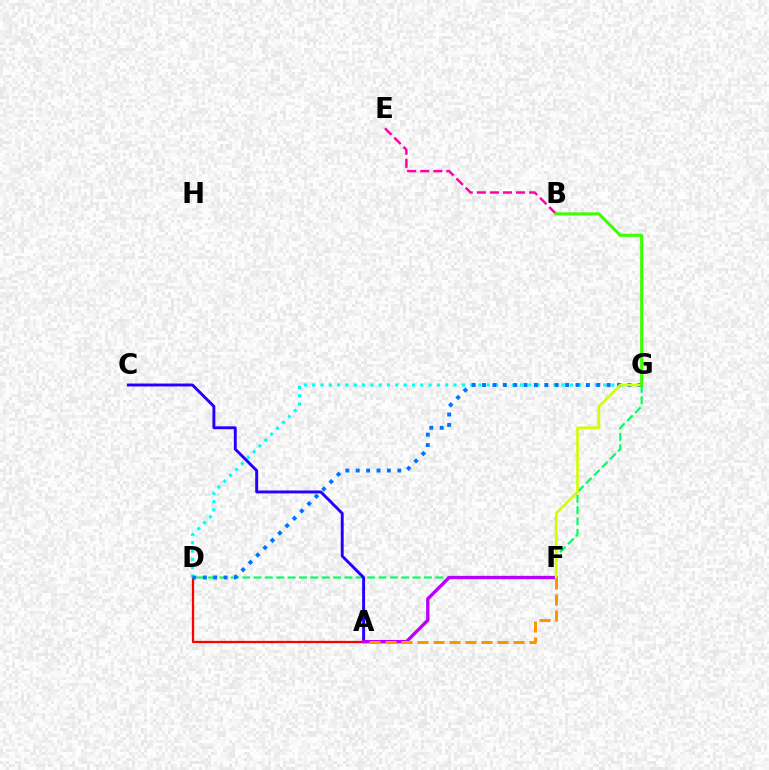{('B', 'E'): [{'color': '#ff00ac', 'line_style': 'dashed', 'thickness': 1.78}], ('A', 'D'): [{'color': '#ff0000', 'line_style': 'solid', 'thickness': 1.63}], ('D', 'G'): [{'color': '#00fff6', 'line_style': 'dotted', 'thickness': 2.26}, {'color': '#00ff5c', 'line_style': 'dashed', 'thickness': 1.54}, {'color': '#0074ff', 'line_style': 'dotted', 'thickness': 2.82}], ('A', 'C'): [{'color': '#2500ff', 'line_style': 'solid', 'thickness': 2.1}], ('A', 'F'): [{'color': '#b900ff', 'line_style': 'solid', 'thickness': 2.4}, {'color': '#ff9400', 'line_style': 'dashed', 'thickness': 2.17}], ('F', 'G'): [{'color': '#d1ff00', 'line_style': 'solid', 'thickness': 1.88}], ('B', 'G'): [{'color': '#3dff00', 'line_style': 'solid', 'thickness': 2.2}]}